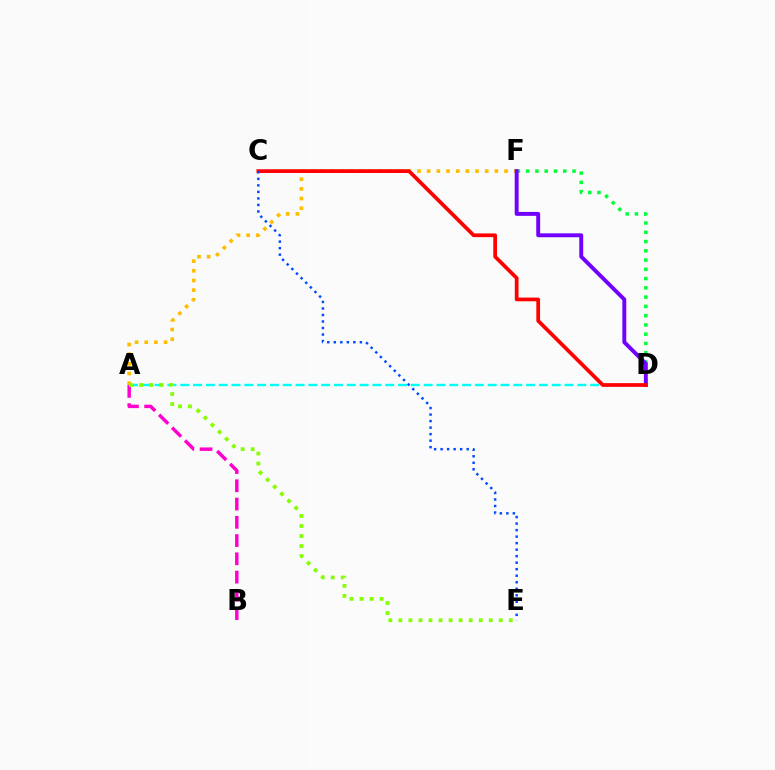{('A', 'B'): [{'color': '#ff00cf', 'line_style': 'dashed', 'thickness': 2.48}], ('A', 'F'): [{'color': '#ffbd00', 'line_style': 'dotted', 'thickness': 2.63}], ('D', 'F'): [{'color': '#00ff39', 'line_style': 'dotted', 'thickness': 2.52}, {'color': '#7200ff', 'line_style': 'solid', 'thickness': 2.82}], ('A', 'D'): [{'color': '#00fff6', 'line_style': 'dashed', 'thickness': 1.74}], ('C', 'D'): [{'color': '#ff0000', 'line_style': 'solid', 'thickness': 2.68}], ('C', 'E'): [{'color': '#004bff', 'line_style': 'dotted', 'thickness': 1.77}], ('A', 'E'): [{'color': '#84ff00', 'line_style': 'dotted', 'thickness': 2.73}]}